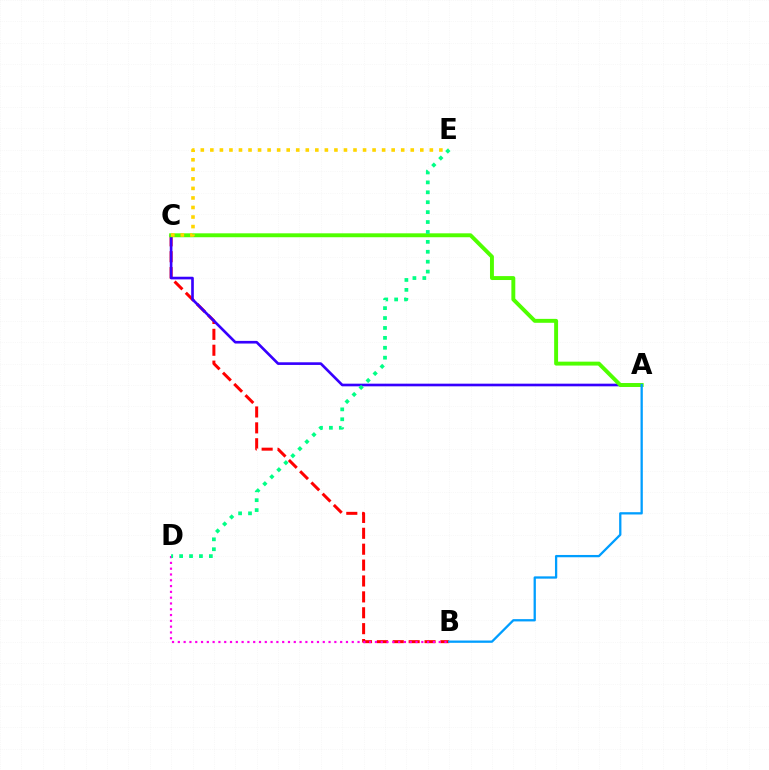{('B', 'C'): [{'color': '#ff0000', 'line_style': 'dashed', 'thickness': 2.16}], ('A', 'C'): [{'color': '#3700ff', 'line_style': 'solid', 'thickness': 1.9}, {'color': '#4fff00', 'line_style': 'solid', 'thickness': 2.82}], ('B', 'D'): [{'color': '#ff00ed', 'line_style': 'dotted', 'thickness': 1.58}], ('C', 'E'): [{'color': '#ffd500', 'line_style': 'dotted', 'thickness': 2.59}], ('A', 'B'): [{'color': '#009eff', 'line_style': 'solid', 'thickness': 1.65}], ('D', 'E'): [{'color': '#00ff86', 'line_style': 'dotted', 'thickness': 2.69}]}